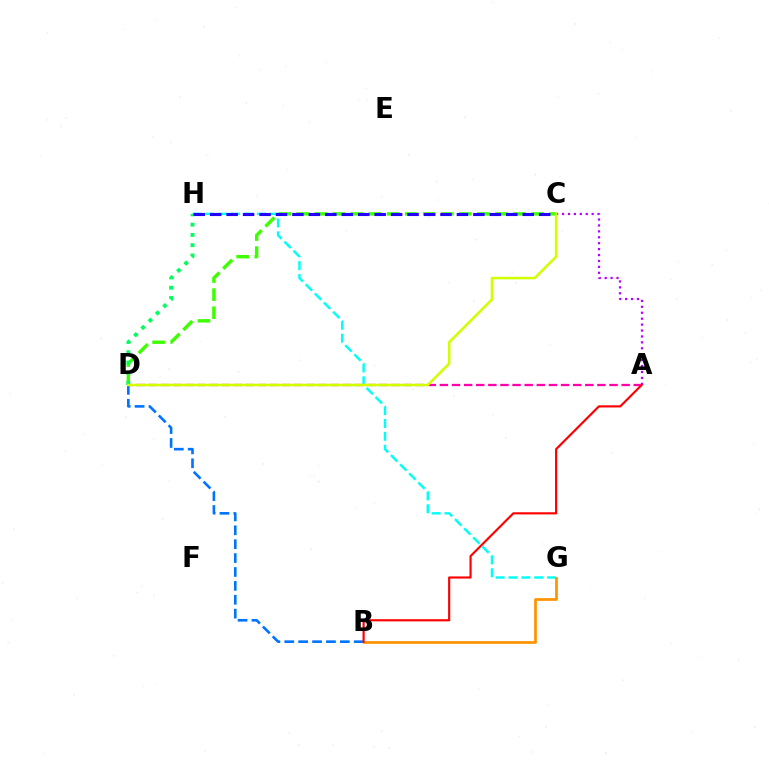{('G', 'H'): [{'color': '#00fff6', 'line_style': 'dashed', 'thickness': 1.75}], ('A', 'C'): [{'color': '#b900ff', 'line_style': 'dotted', 'thickness': 1.61}], ('B', 'G'): [{'color': '#ff9400', 'line_style': 'solid', 'thickness': 1.96}], ('C', 'D'): [{'color': '#3dff00', 'line_style': 'dashed', 'thickness': 2.45}, {'color': '#d1ff00', 'line_style': 'solid', 'thickness': 1.83}], ('D', 'H'): [{'color': '#00ff5c', 'line_style': 'dotted', 'thickness': 2.79}], ('A', 'D'): [{'color': '#ff00ac', 'line_style': 'dashed', 'thickness': 1.65}], ('C', 'H'): [{'color': '#2500ff', 'line_style': 'dashed', 'thickness': 2.23}], ('B', 'D'): [{'color': '#0074ff', 'line_style': 'dashed', 'thickness': 1.89}], ('A', 'B'): [{'color': '#ff0000', 'line_style': 'solid', 'thickness': 1.55}]}